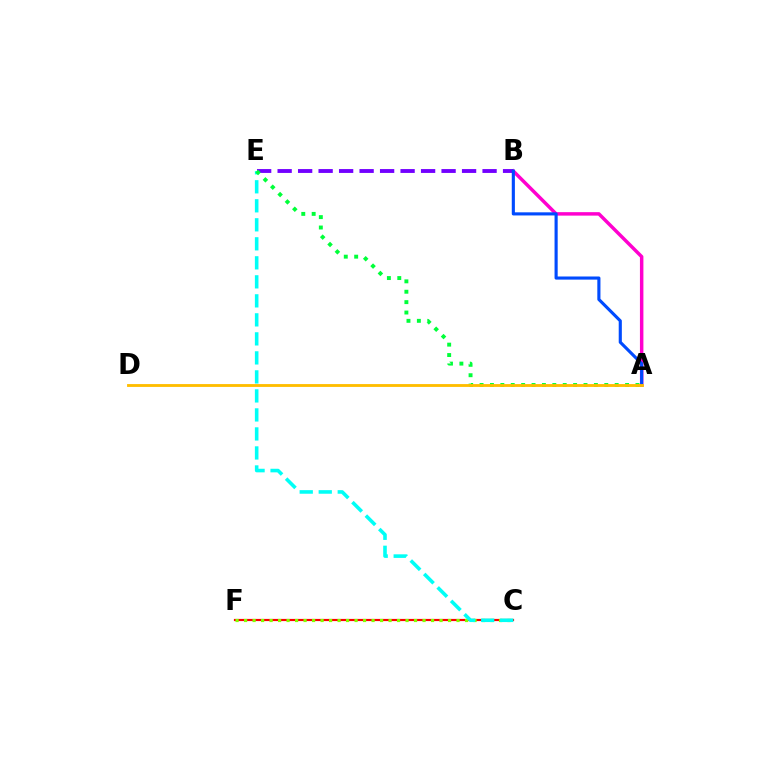{('C', 'F'): [{'color': '#ff0000', 'line_style': 'solid', 'thickness': 1.57}, {'color': '#84ff00', 'line_style': 'dotted', 'thickness': 2.31}], ('A', 'B'): [{'color': '#ff00cf', 'line_style': 'solid', 'thickness': 2.5}, {'color': '#004bff', 'line_style': 'solid', 'thickness': 2.25}], ('B', 'E'): [{'color': '#7200ff', 'line_style': 'dashed', 'thickness': 2.78}], ('C', 'E'): [{'color': '#00fff6', 'line_style': 'dashed', 'thickness': 2.58}], ('A', 'E'): [{'color': '#00ff39', 'line_style': 'dotted', 'thickness': 2.82}], ('A', 'D'): [{'color': '#ffbd00', 'line_style': 'solid', 'thickness': 2.05}]}